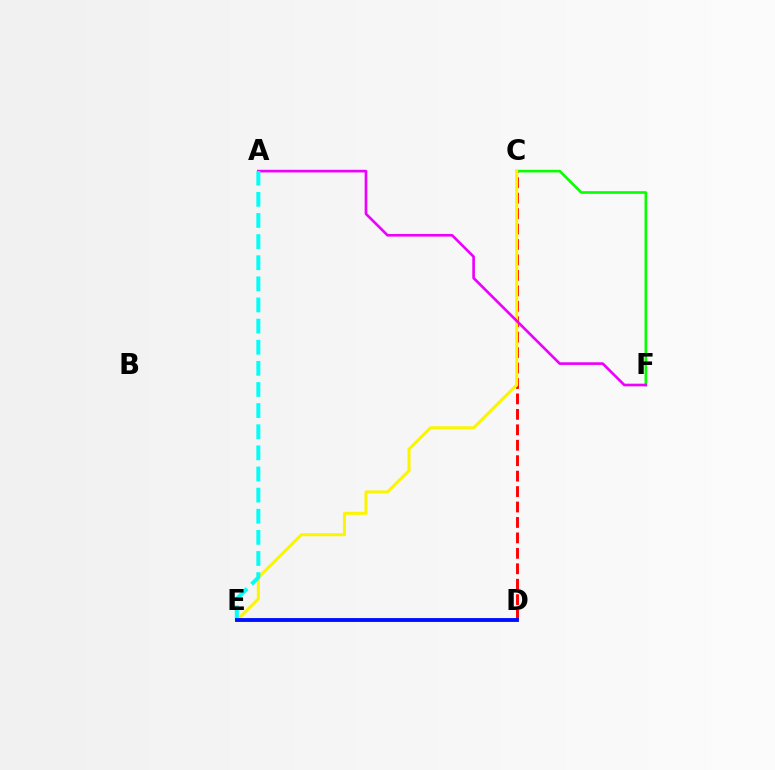{('C', 'D'): [{'color': '#ff0000', 'line_style': 'dashed', 'thickness': 2.1}], ('C', 'F'): [{'color': '#08ff00', 'line_style': 'solid', 'thickness': 1.9}], ('C', 'E'): [{'color': '#fcf500', 'line_style': 'solid', 'thickness': 2.19}], ('A', 'F'): [{'color': '#ee00ff', 'line_style': 'solid', 'thickness': 1.91}], ('A', 'E'): [{'color': '#00fff6', 'line_style': 'dashed', 'thickness': 2.87}], ('D', 'E'): [{'color': '#0010ff', 'line_style': 'solid', 'thickness': 2.78}]}